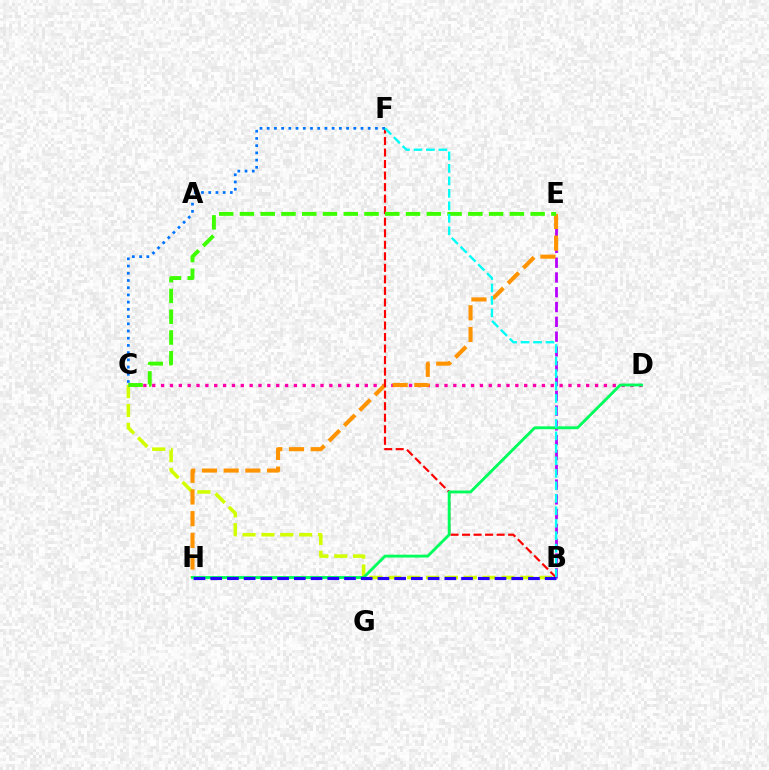{('B', 'E'): [{'color': '#b900ff', 'line_style': 'dashed', 'thickness': 2.01}], ('B', 'C'): [{'color': '#d1ff00', 'line_style': 'dashed', 'thickness': 2.56}], ('C', 'D'): [{'color': '#ff00ac', 'line_style': 'dotted', 'thickness': 2.41}], ('E', 'H'): [{'color': '#ff9400', 'line_style': 'dashed', 'thickness': 2.95}], ('B', 'F'): [{'color': '#ff0000', 'line_style': 'dashed', 'thickness': 1.57}, {'color': '#00fff6', 'line_style': 'dashed', 'thickness': 1.7}], ('C', 'E'): [{'color': '#3dff00', 'line_style': 'dashed', 'thickness': 2.82}], ('D', 'H'): [{'color': '#00ff5c', 'line_style': 'solid', 'thickness': 2.06}], ('C', 'F'): [{'color': '#0074ff', 'line_style': 'dotted', 'thickness': 1.96}], ('B', 'H'): [{'color': '#2500ff', 'line_style': 'dashed', 'thickness': 2.27}]}